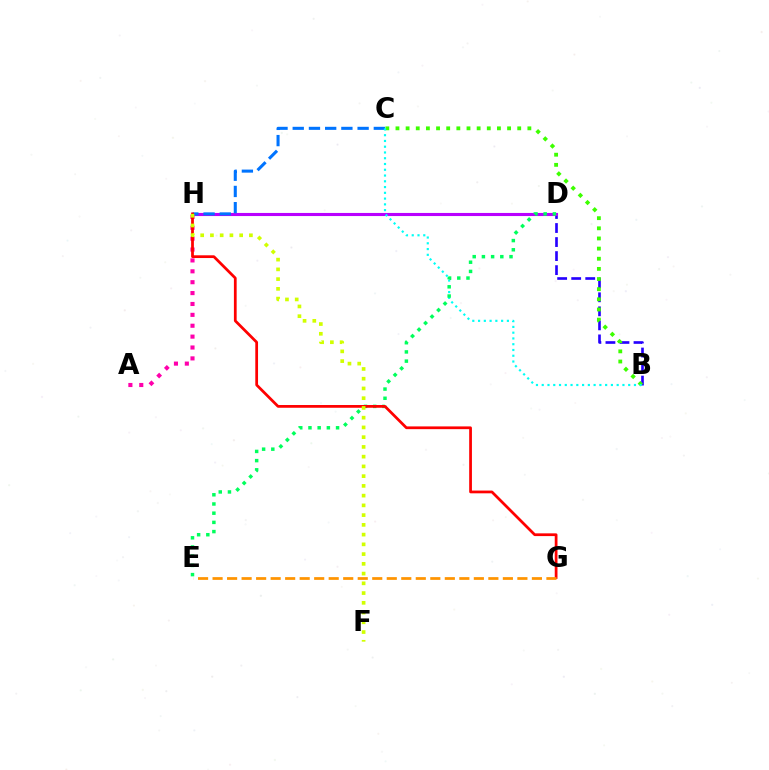{('B', 'D'): [{'color': '#2500ff', 'line_style': 'dashed', 'thickness': 1.91}], ('A', 'H'): [{'color': '#ff00ac', 'line_style': 'dotted', 'thickness': 2.96}], ('D', 'H'): [{'color': '#b900ff', 'line_style': 'solid', 'thickness': 2.23}], ('B', 'C'): [{'color': '#3dff00', 'line_style': 'dotted', 'thickness': 2.76}, {'color': '#00fff6', 'line_style': 'dotted', 'thickness': 1.57}], ('C', 'H'): [{'color': '#0074ff', 'line_style': 'dashed', 'thickness': 2.2}], ('D', 'E'): [{'color': '#00ff5c', 'line_style': 'dotted', 'thickness': 2.5}], ('G', 'H'): [{'color': '#ff0000', 'line_style': 'solid', 'thickness': 1.98}], ('E', 'G'): [{'color': '#ff9400', 'line_style': 'dashed', 'thickness': 1.97}], ('F', 'H'): [{'color': '#d1ff00', 'line_style': 'dotted', 'thickness': 2.65}]}